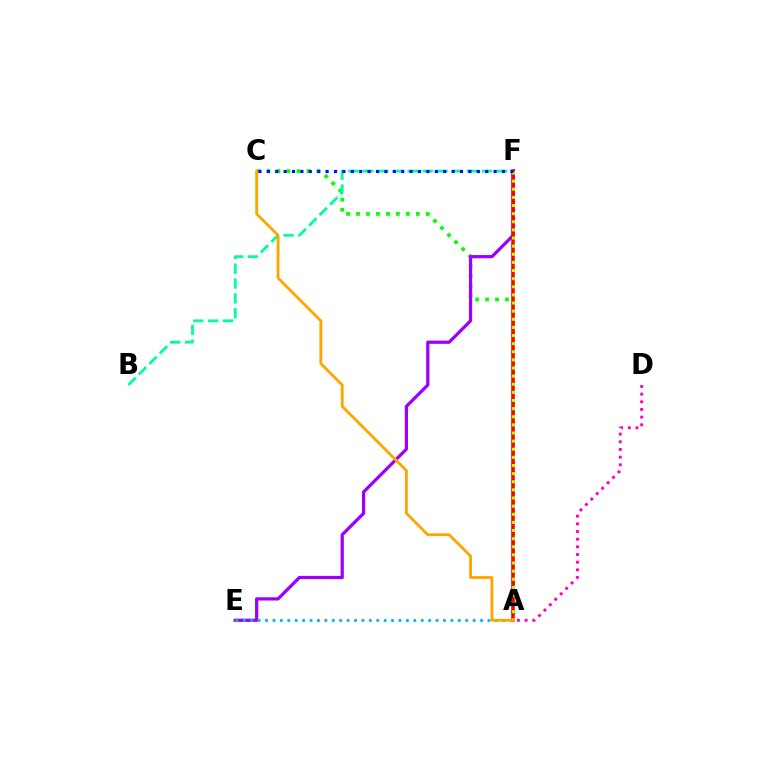{('A', 'C'): [{'color': '#08ff00', 'line_style': 'dotted', 'thickness': 2.71}, {'color': '#ffa500', 'line_style': 'solid', 'thickness': 2.04}], ('E', 'F'): [{'color': '#9b00ff', 'line_style': 'solid', 'thickness': 2.33}], ('A', 'E'): [{'color': '#00b5ff', 'line_style': 'dotted', 'thickness': 2.01}], ('A', 'F'): [{'color': '#ff0000', 'line_style': 'solid', 'thickness': 2.57}, {'color': '#b3ff00', 'line_style': 'dotted', 'thickness': 2.21}], ('B', 'F'): [{'color': '#00ff9d', 'line_style': 'dashed', 'thickness': 2.02}], ('A', 'D'): [{'color': '#ff00bd', 'line_style': 'dotted', 'thickness': 2.08}], ('C', 'F'): [{'color': '#0010ff', 'line_style': 'dotted', 'thickness': 2.28}]}